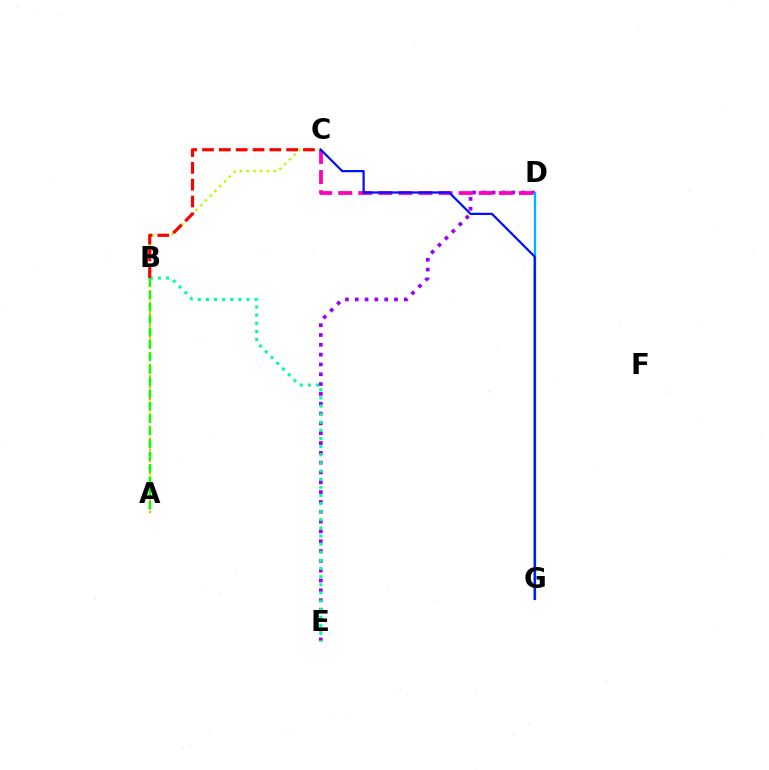{('D', 'E'): [{'color': '#9b00ff', 'line_style': 'dotted', 'thickness': 2.67}], ('D', 'G'): [{'color': '#00b5ff', 'line_style': 'solid', 'thickness': 1.69}], ('A', 'C'): [{'color': '#b3ff00', 'line_style': 'dotted', 'thickness': 1.83}], ('A', 'B'): [{'color': '#ffa500', 'line_style': 'dotted', 'thickness': 1.54}, {'color': '#08ff00', 'line_style': 'dashed', 'thickness': 1.68}], ('B', 'E'): [{'color': '#00ff9d', 'line_style': 'dotted', 'thickness': 2.21}], ('C', 'D'): [{'color': '#ff00bd', 'line_style': 'dashed', 'thickness': 2.73}], ('B', 'C'): [{'color': '#ff0000', 'line_style': 'dashed', 'thickness': 2.29}], ('C', 'G'): [{'color': '#0010ff', 'line_style': 'solid', 'thickness': 1.61}]}